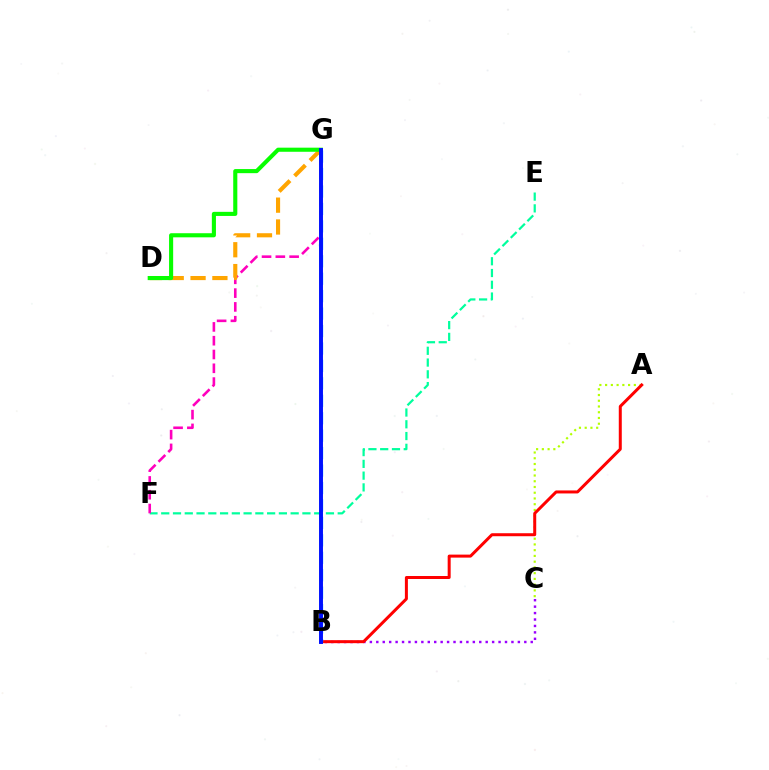{('B', 'C'): [{'color': '#9b00ff', 'line_style': 'dotted', 'thickness': 1.75}], ('E', 'F'): [{'color': '#00ff9d', 'line_style': 'dashed', 'thickness': 1.6}], ('A', 'C'): [{'color': '#b3ff00', 'line_style': 'dotted', 'thickness': 1.56}], ('A', 'B'): [{'color': '#ff0000', 'line_style': 'solid', 'thickness': 2.16}], ('B', 'G'): [{'color': '#00b5ff', 'line_style': 'dashed', 'thickness': 2.37}, {'color': '#0010ff', 'line_style': 'solid', 'thickness': 2.83}], ('F', 'G'): [{'color': '#ff00bd', 'line_style': 'dashed', 'thickness': 1.87}], ('D', 'G'): [{'color': '#ffa500', 'line_style': 'dashed', 'thickness': 2.97}, {'color': '#08ff00', 'line_style': 'solid', 'thickness': 2.95}]}